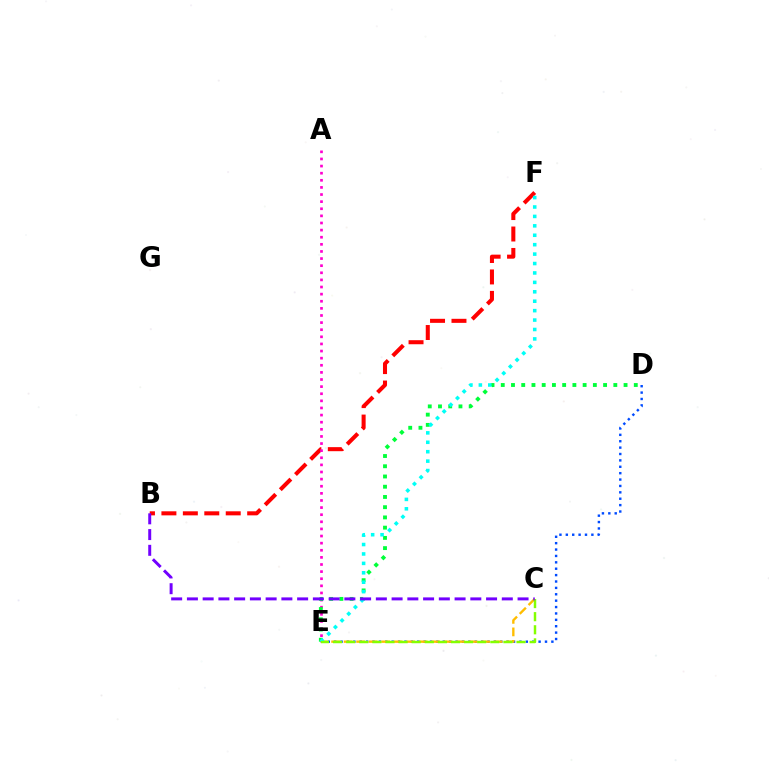{('D', 'E'): [{'color': '#004bff', 'line_style': 'dotted', 'thickness': 1.74}, {'color': '#00ff39', 'line_style': 'dotted', 'thickness': 2.78}], ('B', 'F'): [{'color': '#ff0000', 'line_style': 'dashed', 'thickness': 2.91}], ('A', 'E'): [{'color': '#ff00cf', 'line_style': 'dotted', 'thickness': 1.93}], ('C', 'E'): [{'color': '#ffbd00', 'line_style': 'dashed', 'thickness': 1.7}, {'color': '#84ff00', 'line_style': 'dashed', 'thickness': 1.78}], ('E', 'F'): [{'color': '#00fff6', 'line_style': 'dotted', 'thickness': 2.56}], ('B', 'C'): [{'color': '#7200ff', 'line_style': 'dashed', 'thickness': 2.14}]}